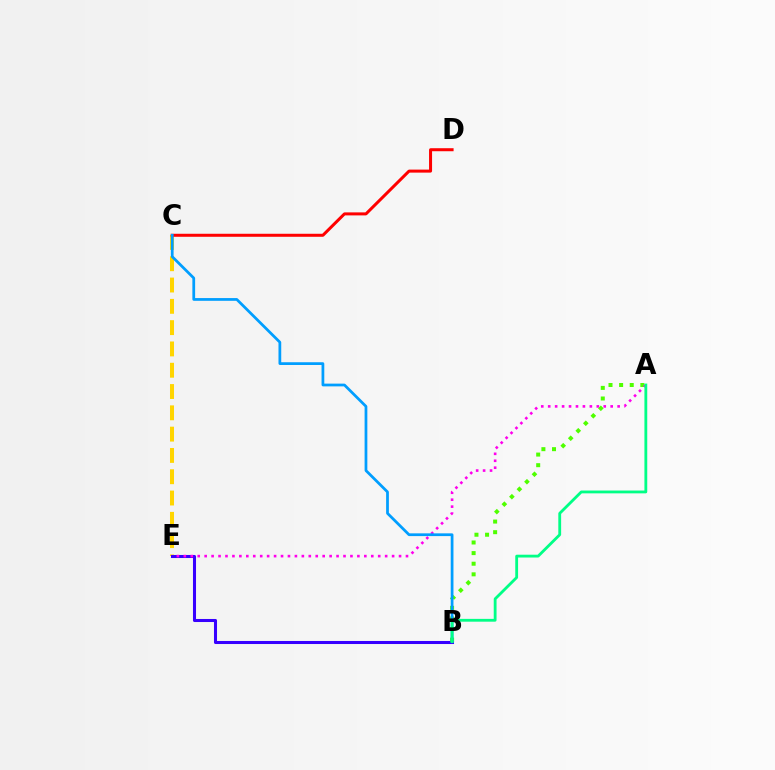{('C', 'E'): [{'color': '#ffd500', 'line_style': 'dashed', 'thickness': 2.89}], ('B', 'E'): [{'color': '#3700ff', 'line_style': 'solid', 'thickness': 2.2}], ('A', 'B'): [{'color': '#4fff00', 'line_style': 'dotted', 'thickness': 2.88}, {'color': '#00ff86', 'line_style': 'solid', 'thickness': 2.03}], ('C', 'D'): [{'color': '#ff0000', 'line_style': 'solid', 'thickness': 2.17}], ('A', 'E'): [{'color': '#ff00ed', 'line_style': 'dotted', 'thickness': 1.89}], ('B', 'C'): [{'color': '#009eff', 'line_style': 'solid', 'thickness': 1.98}]}